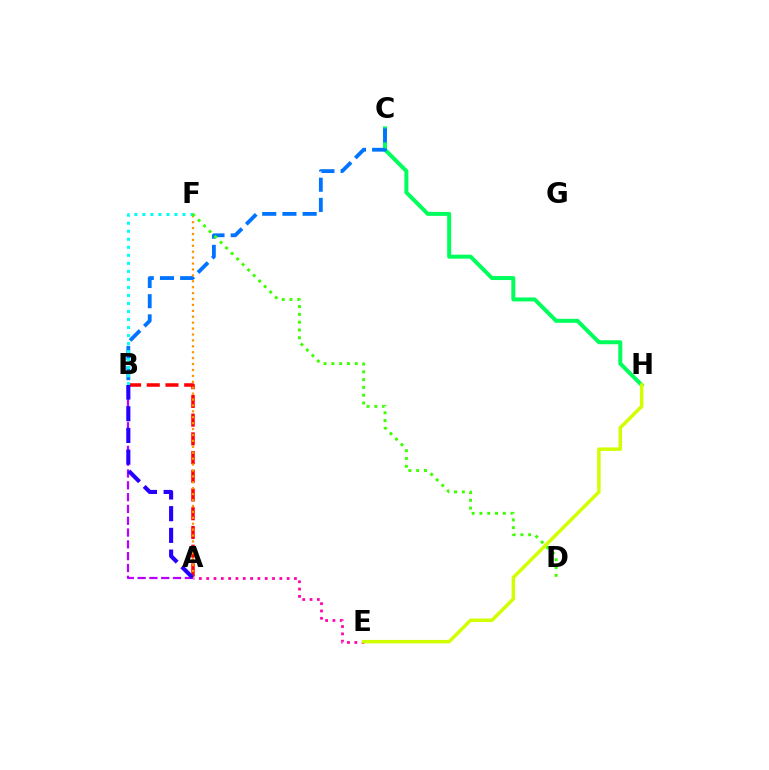{('C', 'H'): [{'color': '#00ff5c', 'line_style': 'solid', 'thickness': 2.87}], ('B', 'C'): [{'color': '#0074ff', 'line_style': 'dashed', 'thickness': 2.74}], ('A', 'B'): [{'color': '#ff0000', 'line_style': 'dashed', 'thickness': 2.54}, {'color': '#b900ff', 'line_style': 'dashed', 'thickness': 1.6}, {'color': '#2500ff', 'line_style': 'dashed', 'thickness': 2.95}], ('A', 'E'): [{'color': '#ff00ac', 'line_style': 'dotted', 'thickness': 1.99}], ('B', 'F'): [{'color': '#00fff6', 'line_style': 'dotted', 'thickness': 2.18}], ('A', 'F'): [{'color': '#ff9400', 'line_style': 'dotted', 'thickness': 1.61}], ('E', 'H'): [{'color': '#d1ff00', 'line_style': 'solid', 'thickness': 2.5}], ('D', 'F'): [{'color': '#3dff00', 'line_style': 'dotted', 'thickness': 2.12}]}